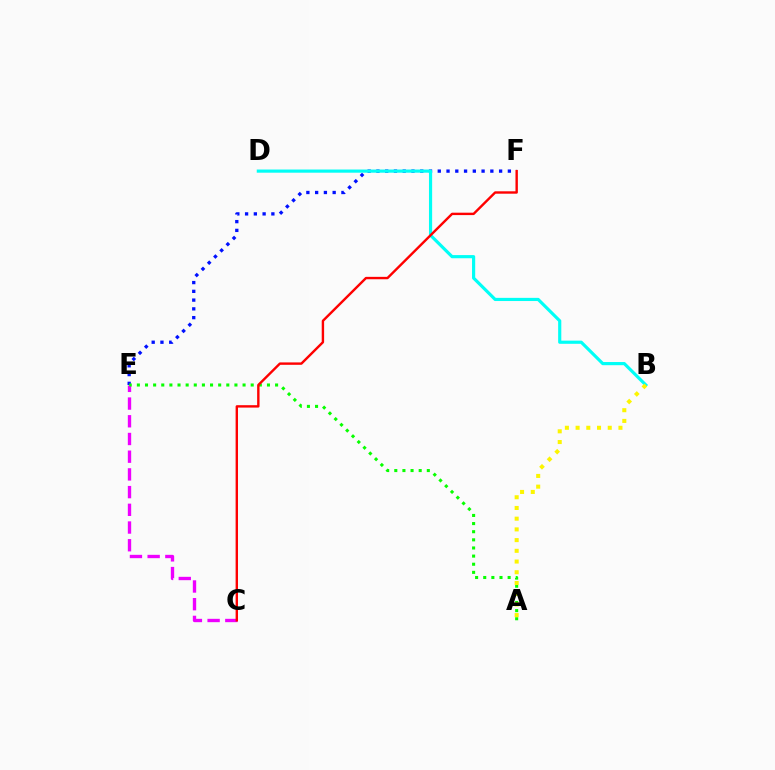{('E', 'F'): [{'color': '#0010ff', 'line_style': 'dotted', 'thickness': 2.38}], ('C', 'E'): [{'color': '#ee00ff', 'line_style': 'dashed', 'thickness': 2.41}], ('A', 'E'): [{'color': '#08ff00', 'line_style': 'dotted', 'thickness': 2.21}], ('B', 'D'): [{'color': '#00fff6', 'line_style': 'solid', 'thickness': 2.28}], ('C', 'F'): [{'color': '#ff0000', 'line_style': 'solid', 'thickness': 1.73}], ('A', 'B'): [{'color': '#fcf500', 'line_style': 'dotted', 'thickness': 2.91}]}